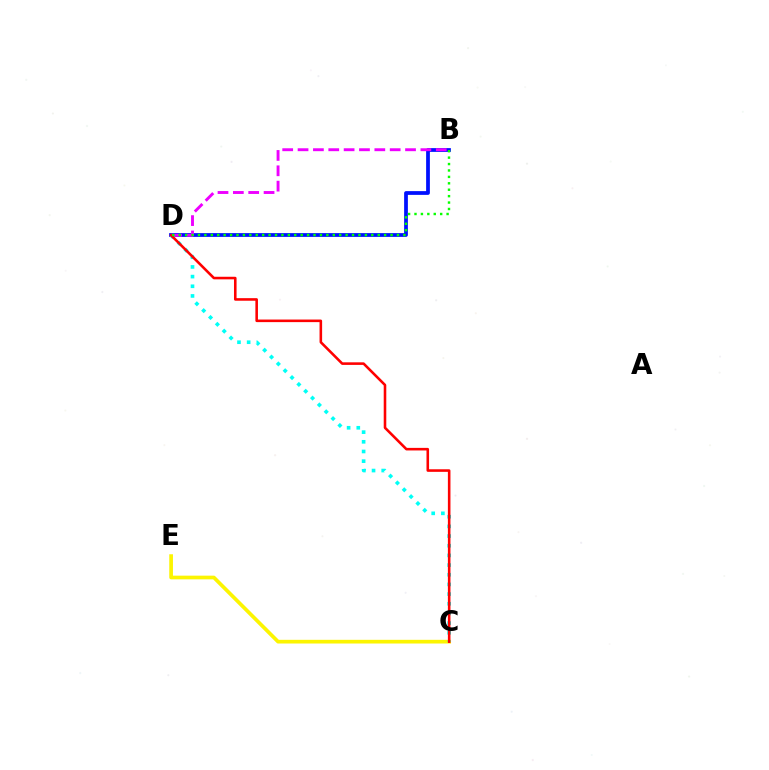{('B', 'D'): [{'color': '#0010ff', 'line_style': 'solid', 'thickness': 2.7}, {'color': '#ee00ff', 'line_style': 'dashed', 'thickness': 2.09}, {'color': '#08ff00', 'line_style': 'dotted', 'thickness': 1.74}], ('C', 'E'): [{'color': '#fcf500', 'line_style': 'solid', 'thickness': 2.66}], ('C', 'D'): [{'color': '#00fff6', 'line_style': 'dotted', 'thickness': 2.63}, {'color': '#ff0000', 'line_style': 'solid', 'thickness': 1.86}]}